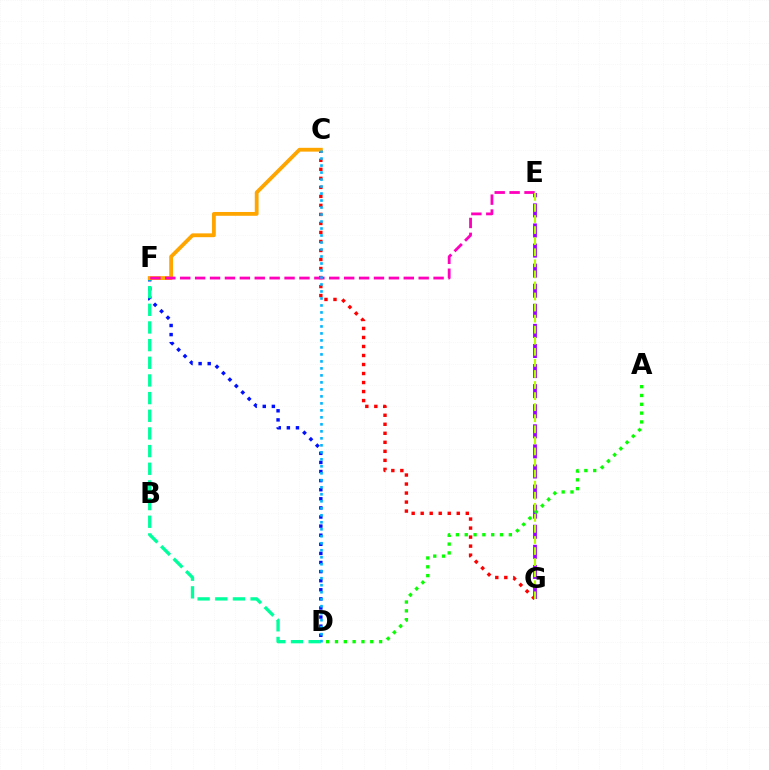{('C', 'G'): [{'color': '#ff0000', 'line_style': 'dotted', 'thickness': 2.45}], ('D', 'F'): [{'color': '#0010ff', 'line_style': 'dotted', 'thickness': 2.47}, {'color': '#00ff9d', 'line_style': 'dashed', 'thickness': 2.4}], ('E', 'G'): [{'color': '#9b00ff', 'line_style': 'dashed', 'thickness': 2.73}, {'color': '#b3ff00', 'line_style': 'dashed', 'thickness': 1.5}], ('C', 'F'): [{'color': '#ffa500', 'line_style': 'solid', 'thickness': 2.74}], ('A', 'D'): [{'color': '#08ff00', 'line_style': 'dotted', 'thickness': 2.4}], ('E', 'F'): [{'color': '#ff00bd', 'line_style': 'dashed', 'thickness': 2.02}], ('C', 'D'): [{'color': '#00b5ff', 'line_style': 'dotted', 'thickness': 1.9}]}